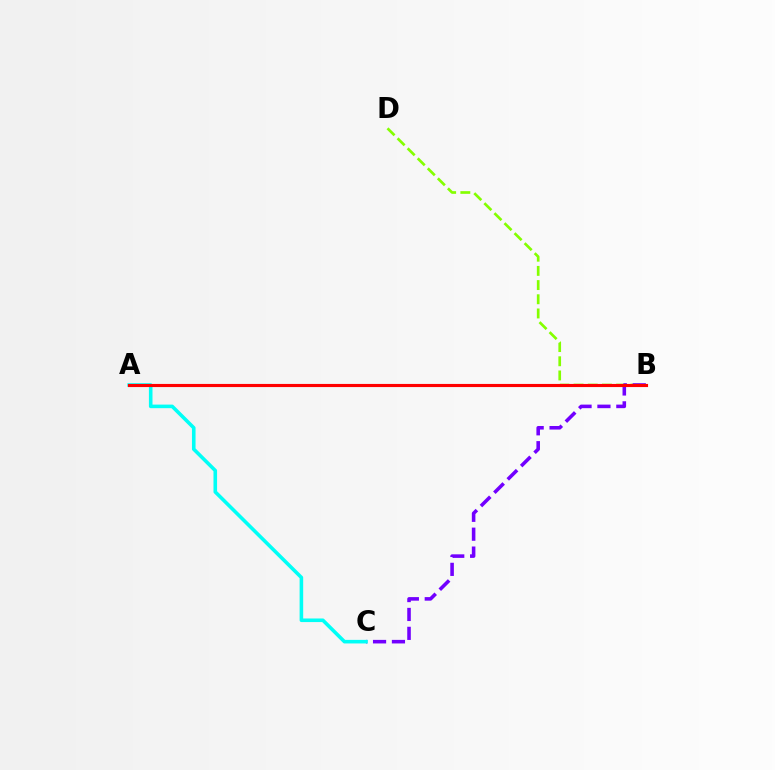{('B', 'D'): [{'color': '#84ff00', 'line_style': 'dashed', 'thickness': 1.93}], ('B', 'C'): [{'color': '#7200ff', 'line_style': 'dashed', 'thickness': 2.57}], ('A', 'C'): [{'color': '#00fff6', 'line_style': 'solid', 'thickness': 2.58}], ('A', 'B'): [{'color': '#ff0000', 'line_style': 'solid', 'thickness': 2.25}]}